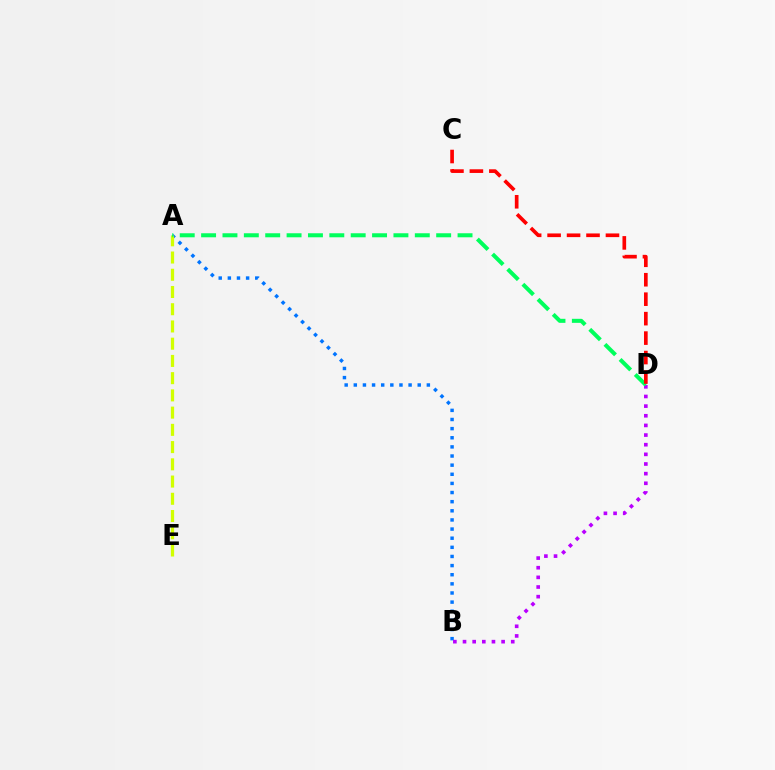{('A', 'B'): [{'color': '#0074ff', 'line_style': 'dotted', 'thickness': 2.48}], ('A', 'E'): [{'color': '#d1ff00', 'line_style': 'dashed', 'thickness': 2.34}], ('B', 'D'): [{'color': '#b900ff', 'line_style': 'dotted', 'thickness': 2.62}], ('A', 'D'): [{'color': '#00ff5c', 'line_style': 'dashed', 'thickness': 2.9}], ('C', 'D'): [{'color': '#ff0000', 'line_style': 'dashed', 'thickness': 2.64}]}